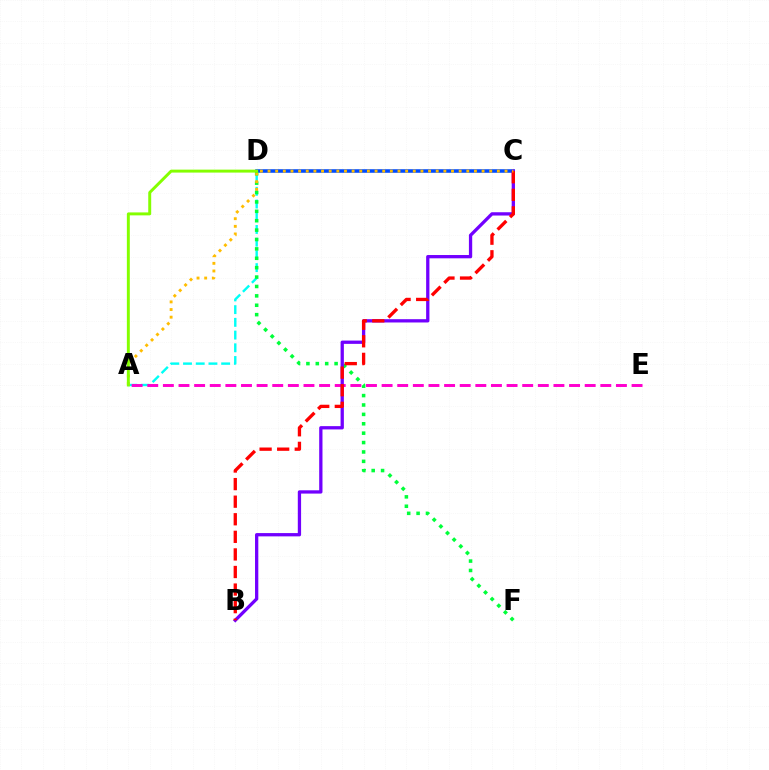{('A', 'D'): [{'color': '#00fff6', 'line_style': 'dashed', 'thickness': 1.73}, {'color': '#84ff00', 'line_style': 'solid', 'thickness': 2.12}], ('C', 'D'): [{'color': '#004bff', 'line_style': 'solid', 'thickness': 2.57}], ('A', 'E'): [{'color': '#ff00cf', 'line_style': 'dashed', 'thickness': 2.12}], ('D', 'F'): [{'color': '#00ff39', 'line_style': 'dotted', 'thickness': 2.55}], ('B', 'C'): [{'color': '#7200ff', 'line_style': 'solid', 'thickness': 2.37}, {'color': '#ff0000', 'line_style': 'dashed', 'thickness': 2.39}], ('A', 'C'): [{'color': '#ffbd00', 'line_style': 'dotted', 'thickness': 2.08}]}